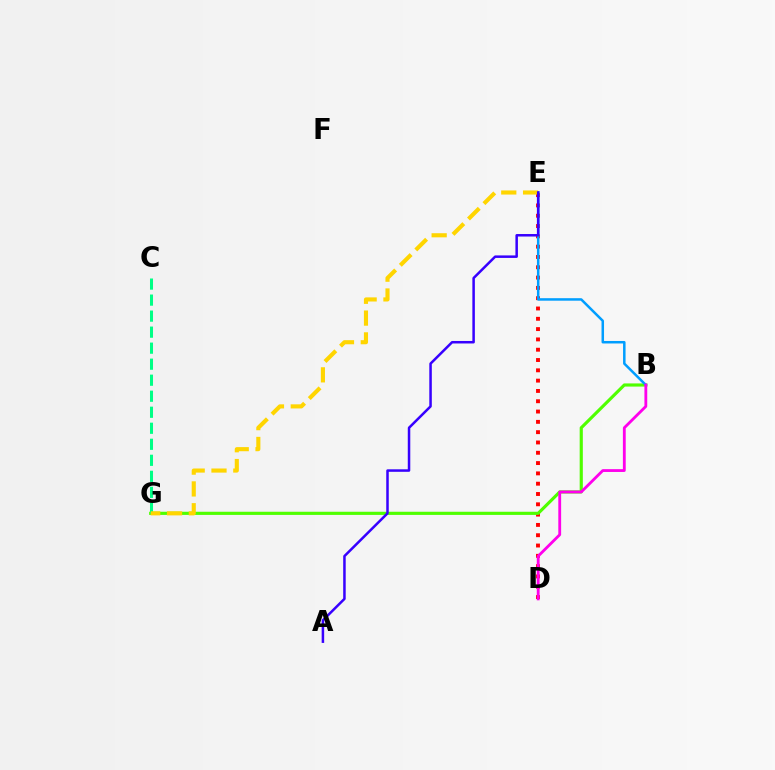{('D', 'E'): [{'color': '#ff0000', 'line_style': 'dotted', 'thickness': 2.8}], ('B', 'G'): [{'color': '#4fff00', 'line_style': 'solid', 'thickness': 2.27}], ('C', 'G'): [{'color': '#00ff86', 'line_style': 'dashed', 'thickness': 2.18}], ('B', 'E'): [{'color': '#009eff', 'line_style': 'solid', 'thickness': 1.8}], ('B', 'D'): [{'color': '#ff00ed', 'line_style': 'solid', 'thickness': 2.03}], ('E', 'G'): [{'color': '#ffd500', 'line_style': 'dashed', 'thickness': 2.96}], ('A', 'E'): [{'color': '#3700ff', 'line_style': 'solid', 'thickness': 1.8}]}